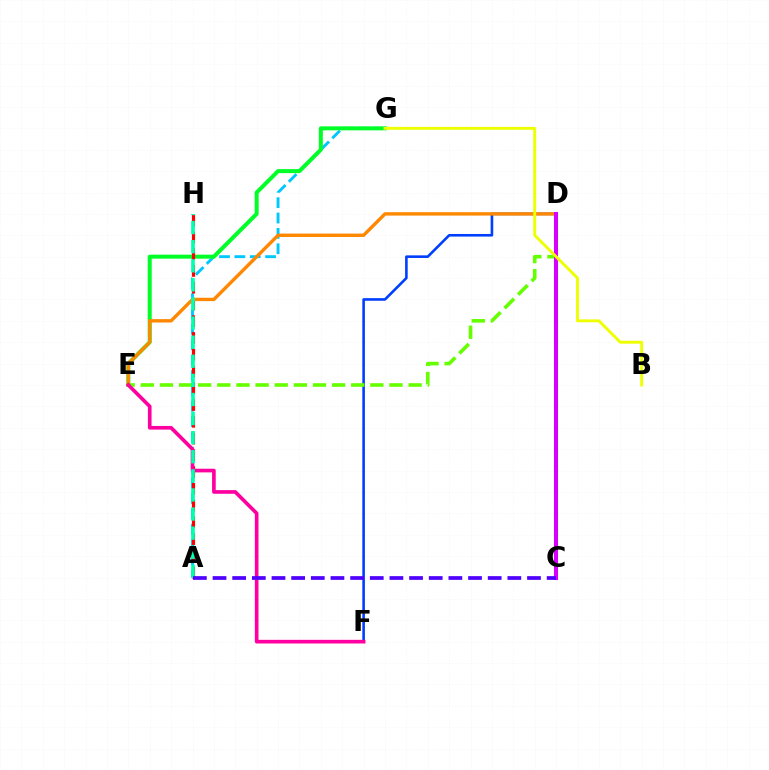{('A', 'G'): [{'color': '#00c7ff', 'line_style': 'dashed', 'thickness': 2.09}], ('D', 'F'): [{'color': '#003fff', 'line_style': 'solid', 'thickness': 1.88}], ('D', 'E'): [{'color': '#66ff00', 'line_style': 'dashed', 'thickness': 2.6}, {'color': '#ff8800', 'line_style': 'solid', 'thickness': 2.44}], ('E', 'G'): [{'color': '#00ff27', 'line_style': 'solid', 'thickness': 2.88}], ('A', 'H'): [{'color': '#ff0000', 'line_style': 'dashed', 'thickness': 2.28}, {'color': '#00ffaf', 'line_style': 'dashed', 'thickness': 2.59}], ('E', 'F'): [{'color': '#ff00a0', 'line_style': 'solid', 'thickness': 2.63}], ('C', 'D'): [{'color': '#d600ff', 'line_style': 'solid', 'thickness': 2.93}], ('A', 'C'): [{'color': '#4f00ff', 'line_style': 'dashed', 'thickness': 2.67}], ('B', 'G'): [{'color': '#eeff00', 'line_style': 'solid', 'thickness': 2.09}]}